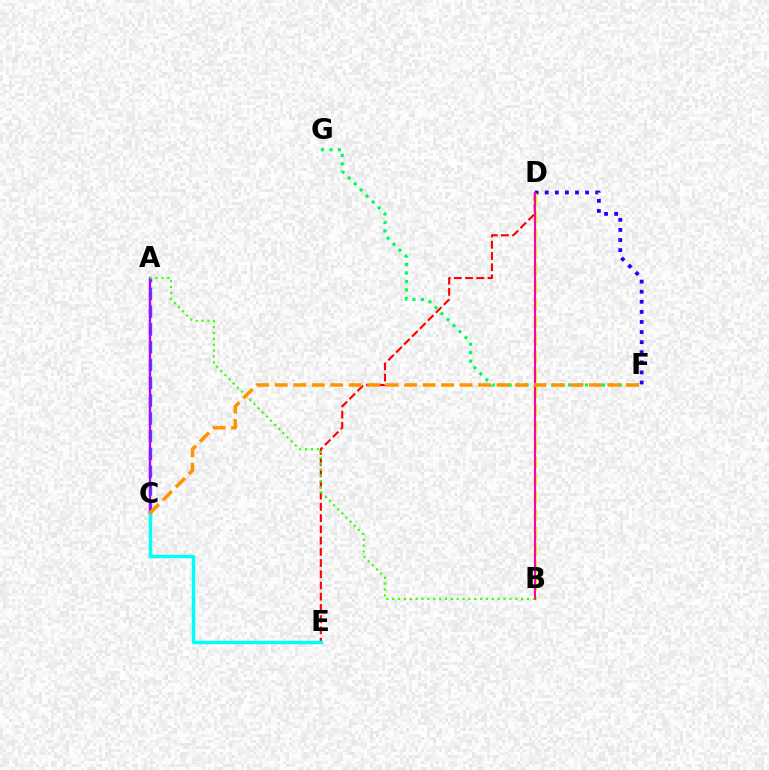{('D', 'F'): [{'color': '#2500ff', 'line_style': 'dotted', 'thickness': 2.74}], ('A', 'C'): [{'color': '#0074ff', 'line_style': 'dashed', 'thickness': 2.42}, {'color': '#b900ff', 'line_style': 'solid', 'thickness': 1.7}], ('B', 'D'): [{'color': '#d1ff00', 'line_style': 'dashed', 'thickness': 2.38}, {'color': '#ff00ac', 'line_style': 'solid', 'thickness': 1.52}], ('D', 'E'): [{'color': '#ff0000', 'line_style': 'dashed', 'thickness': 1.53}], ('F', 'G'): [{'color': '#00ff5c', 'line_style': 'dotted', 'thickness': 2.3}], ('C', 'E'): [{'color': '#00fff6', 'line_style': 'solid', 'thickness': 2.48}], ('A', 'B'): [{'color': '#3dff00', 'line_style': 'dotted', 'thickness': 1.59}], ('C', 'F'): [{'color': '#ff9400', 'line_style': 'dashed', 'thickness': 2.51}]}